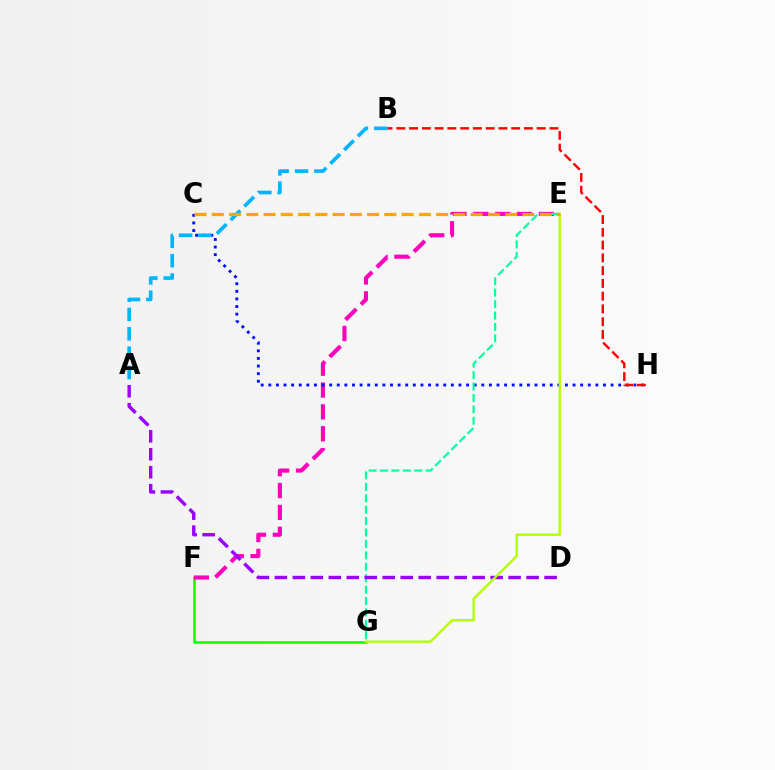{('F', 'G'): [{'color': '#08ff00', 'line_style': 'solid', 'thickness': 1.81}], ('E', 'F'): [{'color': '#ff00bd', 'line_style': 'dashed', 'thickness': 2.97}], ('C', 'H'): [{'color': '#0010ff', 'line_style': 'dotted', 'thickness': 2.07}], ('A', 'B'): [{'color': '#00b5ff', 'line_style': 'dashed', 'thickness': 2.63}], ('E', 'G'): [{'color': '#00ff9d', 'line_style': 'dashed', 'thickness': 1.55}, {'color': '#b3ff00', 'line_style': 'solid', 'thickness': 1.7}], ('A', 'D'): [{'color': '#9b00ff', 'line_style': 'dashed', 'thickness': 2.44}], ('B', 'H'): [{'color': '#ff0000', 'line_style': 'dashed', 'thickness': 1.73}], ('C', 'E'): [{'color': '#ffa500', 'line_style': 'dashed', 'thickness': 2.34}]}